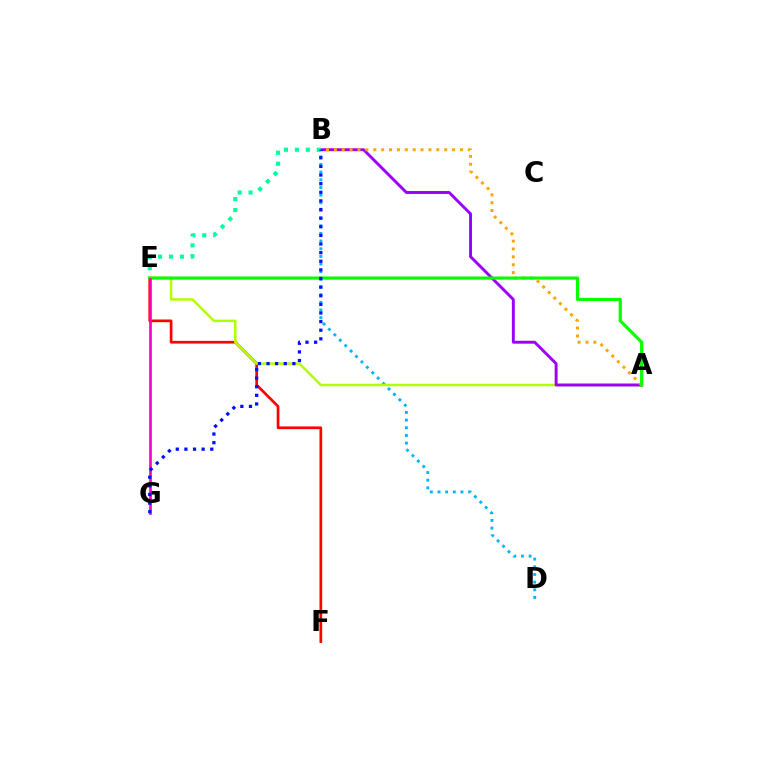{('B', 'D'): [{'color': '#00b5ff', 'line_style': 'dotted', 'thickness': 2.08}], ('E', 'F'): [{'color': '#ff0000', 'line_style': 'solid', 'thickness': 1.94}], ('A', 'E'): [{'color': '#b3ff00', 'line_style': 'solid', 'thickness': 1.8}, {'color': '#08ff00', 'line_style': 'solid', 'thickness': 2.29}], ('A', 'B'): [{'color': '#9b00ff', 'line_style': 'solid', 'thickness': 2.1}, {'color': '#ffa500', 'line_style': 'dotted', 'thickness': 2.14}], ('E', 'G'): [{'color': '#ff00bd', 'line_style': 'solid', 'thickness': 1.91}], ('B', 'E'): [{'color': '#00ff9d', 'line_style': 'dotted', 'thickness': 2.97}], ('B', 'G'): [{'color': '#0010ff', 'line_style': 'dotted', 'thickness': 2.34}]}